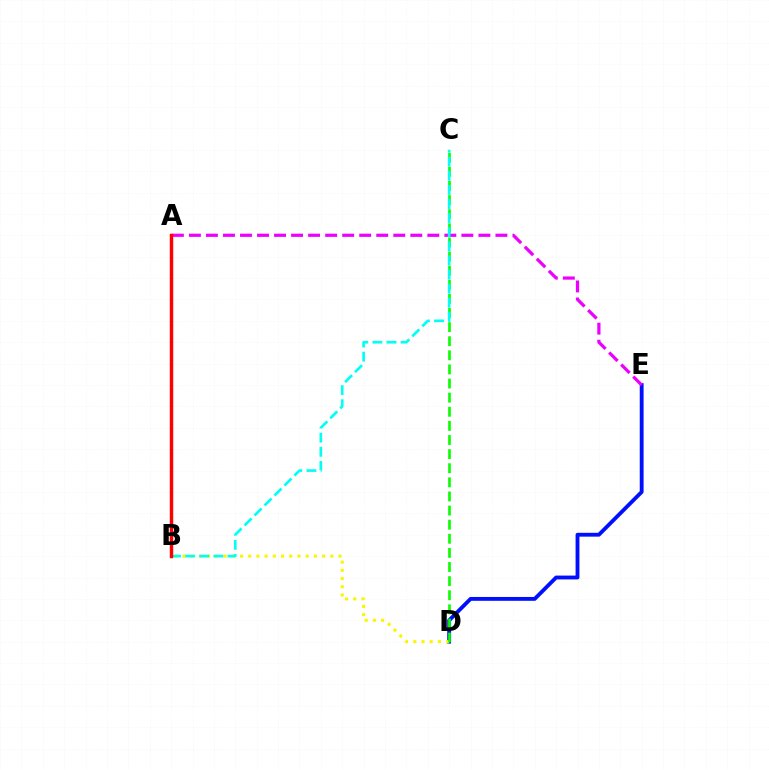{('D', 'E'): [{'color': '#0010ff', 'line_style': 'solid', 'thickness': 2.77}], ('A', 'E'): [{'color': '#ee00ff', 'line_style': 'dashed', 'thickness': 2.31}], ('B', 'D'): [{'color': '#fcf500', 'line_style': 'dotted', 'thickness': 2.23}], ('C', 'D'): [{'color': '#08ff00', 'line_style': 'dashed', 'thickness': 1.92}], ('B', 'C'): [{'color': '#00fff6', 'line_style': 'dashed', 'thickness': 1.92}], ('A', 'B'): [{'color': '#ff0000', 'line_style': 'solid', 'thickness': 2.48}]}